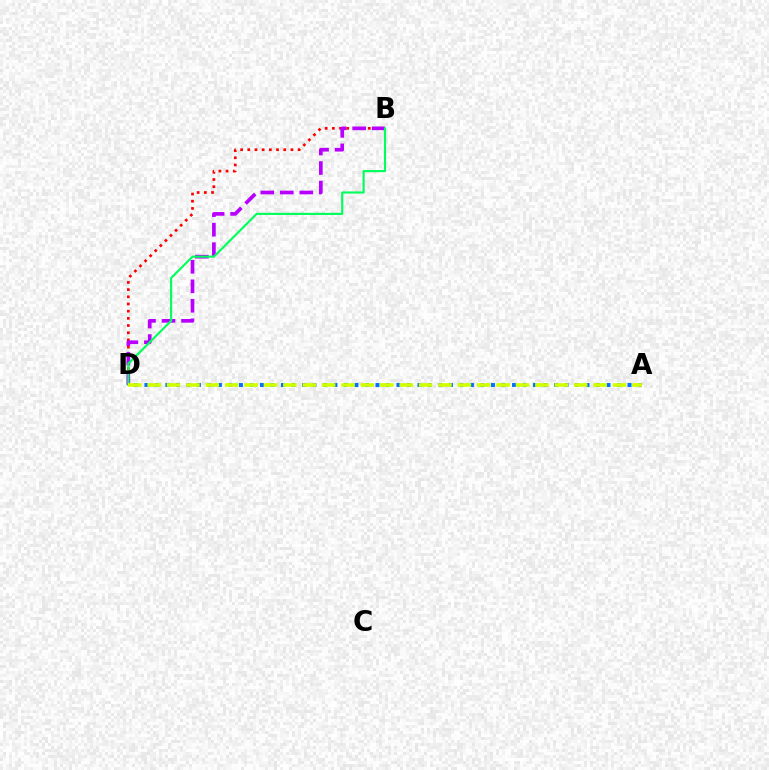{('A', 'D'): [{'color': '#0074ff', 'line_style': 'dotted', 'thickness': 2.85}, {'color': '#d1ff00', 'line_style': 'dashed', 'thickness': 2.63}], ('B', 'D'): [{'color': '#ff0000', 'line_style': 'dotted', 'thickness': 1.95}, {'color': '#b900ff', 'line_style': 'dashed', 'thickness': 2.65}, {'color': '#00ff5c', 'line_style': 'solid', 'thickness': 1.54}]}